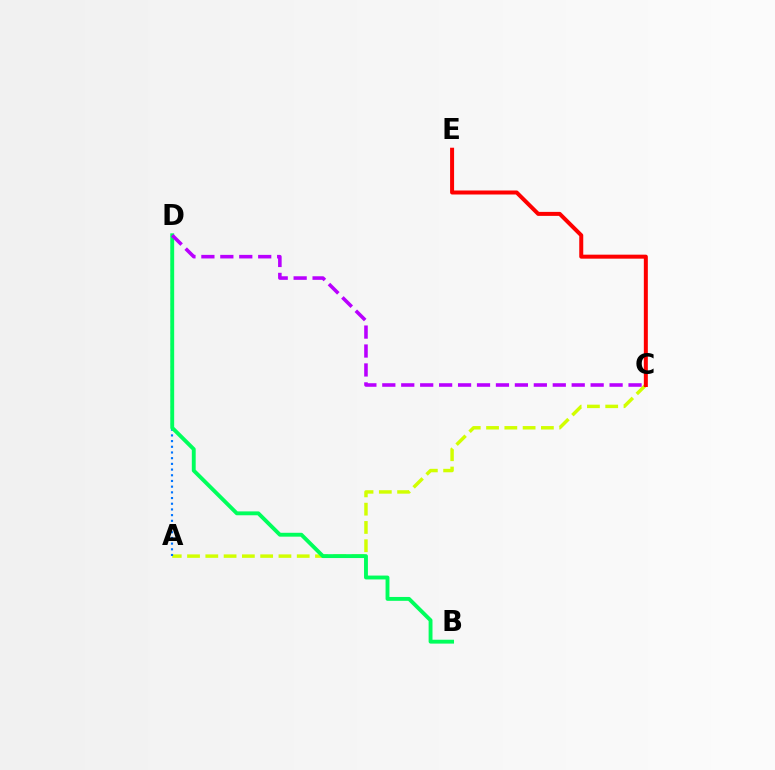{('A', 'C'): [{'color': '#d1ff00', 'line_style': 'dashed', 'thickness': 2.48}], ('A', 'D'): [{'color': '#0074ff', 'line_style': 'dotted', 'thickness': 1.55}], ('B', 'D'): [{'color': '#00ff5c', 'line_style': 'solid', 'thickness': 2.79}], ('C', 'D'): [{'color': '#b900ff', 'line_style': 'dashed', 'thickness': 2.57}], ('C', 'E'): [{'color': '#ff0000', 'line_style': 'solid', 'thickness': 2.88}]}